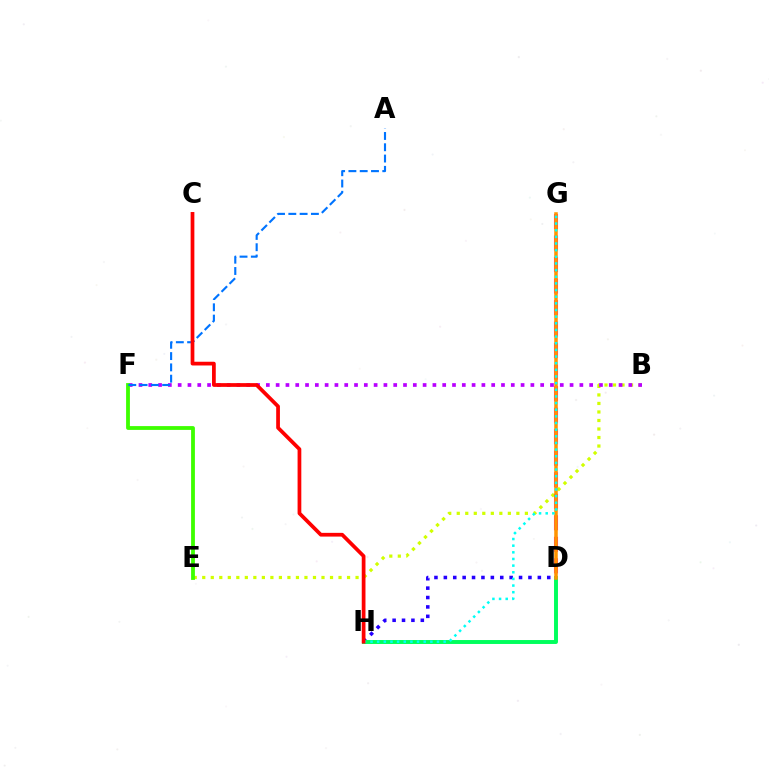{('B', 'E'): [{'color': '#d1ff00', 'line_style': 'dotted', 'thickness': 2.31}], ('D', 'H'): [{'color': '#2500ff', 'line_style': 'dotted', 'thickness': 2.55}, {'color': '#00ff5c', 'line_style': 'solid', 'thickness': 2.83}], ('B', 'F'): [{'color': '#b900ff', 'line_style': 'dotted', 'thickness': 2.66}], ('D', 'G'): [{'color': '#ff00ac', 'line_style': 'dashed', 'thickness': 2.92}, {'color': '#ff9400', 'line_style': 'solid', 'thickness': 2.54}], ('E', 'F'): [{'color': '#3dff00', 'line_style': 'solid', 'thickness': 2.74}], ('A', 'F'): [{'color': '#0074ff', 'line_style': 'dashed', 'thickness': 1.53}], ('G', 'H'): [{'color': '#00fff6', 'line_style': 'dotted', 'thickness': 1.81}], ('C', 'H'): [{'color': '#ff0000', 'line_style': 'solid', 'thickness': 2.69}]}